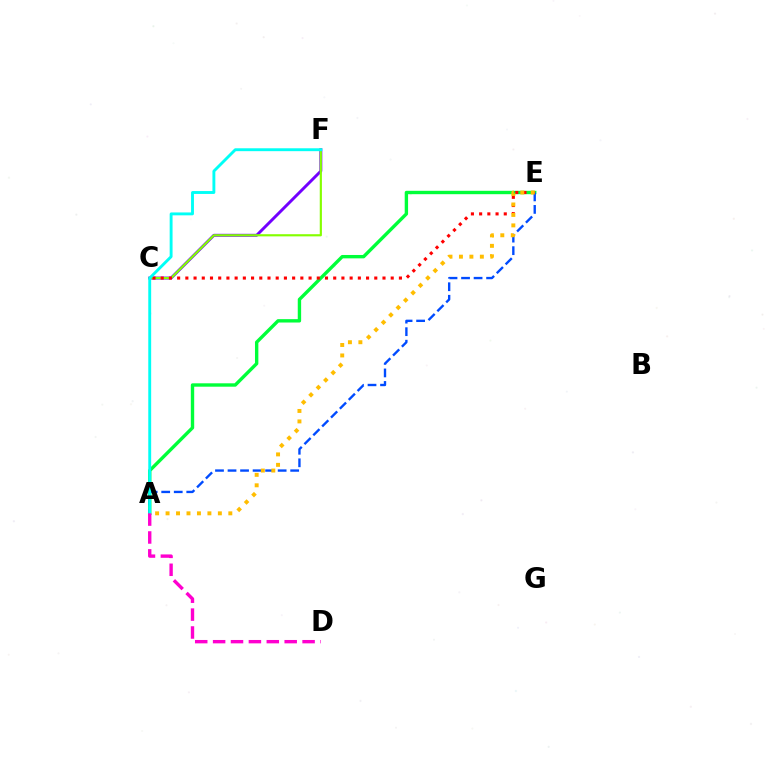{('A', 'E'): [{'color': '#00ff39', 'line_style': 'solid', 'thickness': 2.43}, {'color': '#004bff', 'line_style': 'dashed', 'thickness': 1.7}, {'color': '#ffbd00', 'line_style': 'dotted', 'thickness': 2.84}], ('C', 'F'): [{'color': '#7200ff', 'line_style': 'solid', 'thickness': 2.11}, {'color': '#84ff00', 'line_style': 'solid', 'thickness': 1.56}], ('C', 'E'): [{'color': '#ff0000', 'line_style': 'dotted', 'thickness': 2.23}], ('A', 'F'): [{'color': '#00fff6', 'line_style': 'solid', 'thickness': 2.08}], ('A', 'D'): [{'color': '#ff00cf', 'line_style': 'dashed', 'thickness': 2.43}]}